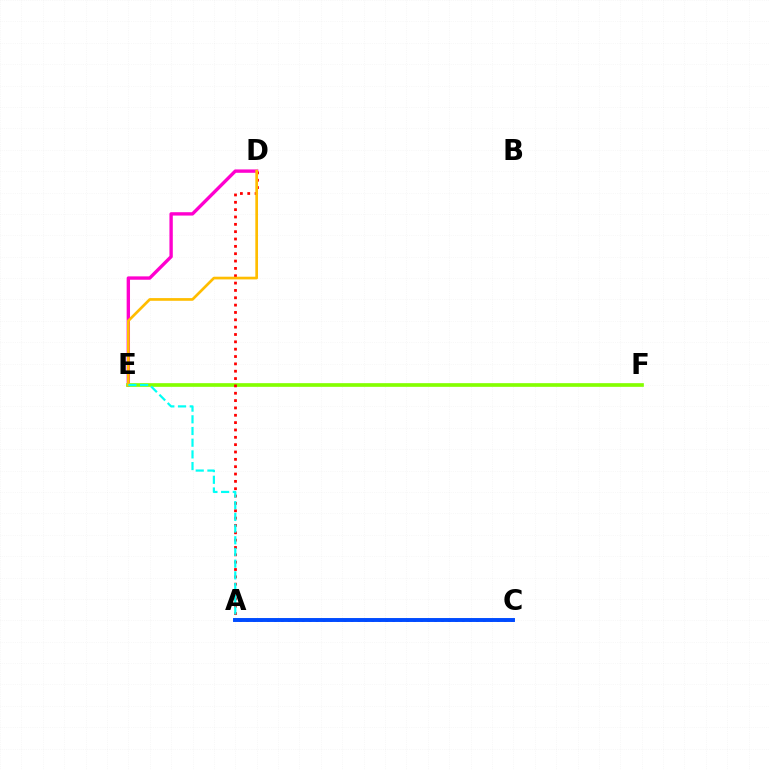{('D', 'E'): [{'color': '#ff00cf', 'line_style': 'solid', 'thickness': 2.42}, {'color': '#ffbd00', 'line_style': 'solid', 'thickness': 1.94}], ('E', 'F'): [{'color': '#84ff00', 'line_style': 'solid', 'thickness': 2.64}], ('A', 'C'): [{'color': '#00ff39', 'line_style': 'solid', 'thickness': 1.56}, {'color': '#7200ff', 'line_style': 'dotted', 'thickness': 1.89}, {'color': '#004bff', 'line_style': 'solid', 'thickness': 2.82}], ('A', 'D'): [{'color': '#ff0000', 'line_style': 'dotted', 'thickness': 2.0}], ('A', 'E'): [{'color': '#00fff6', 'line_style': 'dashed', 'thickness': 1.59}]}